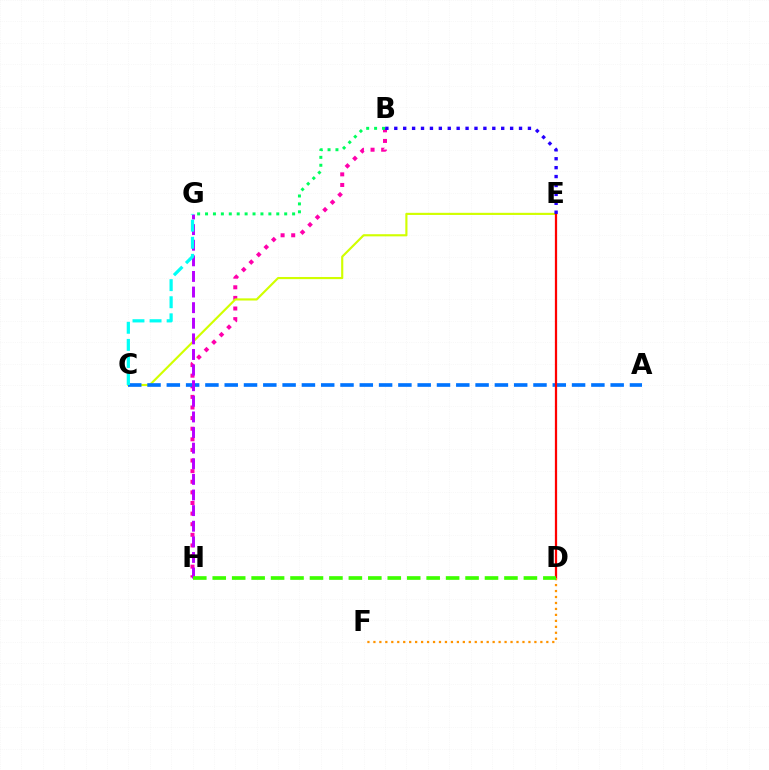{('B', 'H'): [{'color': '#ff00ac', 'line_style': 'dotted', 'thickness': 2.88}], ('C', 'E'): [{'color': '#d1ff00', 'line_style': 'solid', 'thickness': 1.55}], ('B', 'G'): [{'color': '#00ff5c', 'line_style': 'dotted', 'thickness': 2.15}], ('A', 'C'): [{'color': '#0074ff', 'line_style': 'dashed', 'thickness': 2.62}], ('G', 'H'): [{'color': '#b900ff', 'line_style': 'dashed', 'thickness': 2.12}], ('D', 'E'): [{'color': '#ff0000', 'line_style': 'solid', 'thickness': 1.62}], ('D', 'F'): [{'color': '#ff9400', 'line_style': 'dotted', 'thickness': 1.62}], ('D', 'H'): [{'color': '#3dff00', 'line_style': 'dashed', 'thickness': 2.64}], ('B', 'E'): [{'color': '#2500ff', 'line_style': 'dotted', 'thickness': 2.42}], ('C', 'G'): [{'color': '#00fff6', 'line_style': 'dashed', 'thickness': 2.32}]}